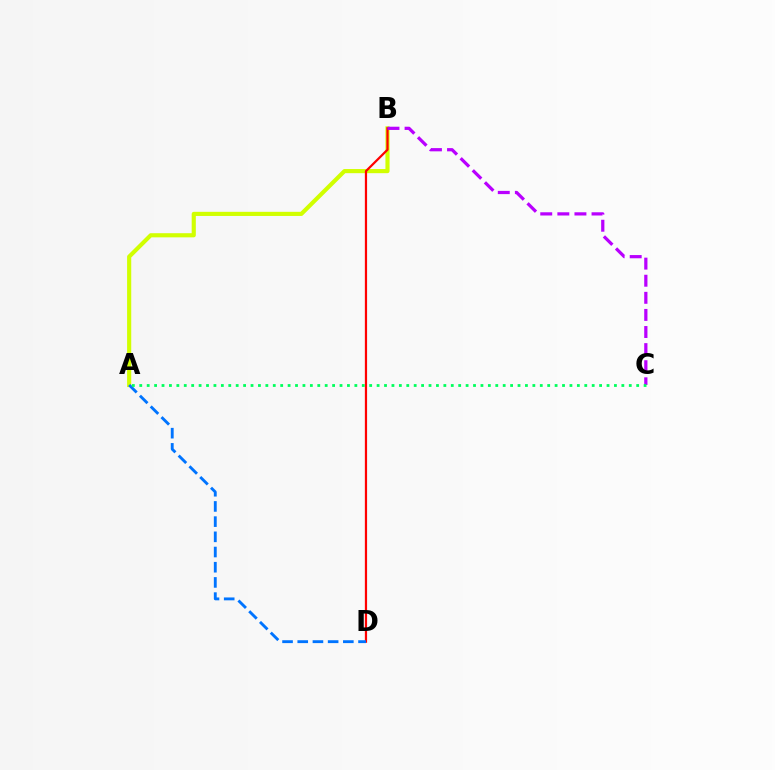{('A', 'B'): [{'color': '#d1ff00', 'line_style': 'solid', 'thickness': 2.98}], ('B', 'D'): [{'color': '#ff0000', 'line_style': 'solid', 'thickness': 1.6}], ('A', 'D'): [{'color': '#0074ff', 'line_style': 'dashed', 'thickness': 2.06}], ('B', 'C'): [{'color': '#b900ff', 'line_style': 'dashed', 'thickness': 2.32}], ('A', 'C'): [{'color': '#00ff5c', 'line_style': 'dotted', 'thickness': 2.02}]}